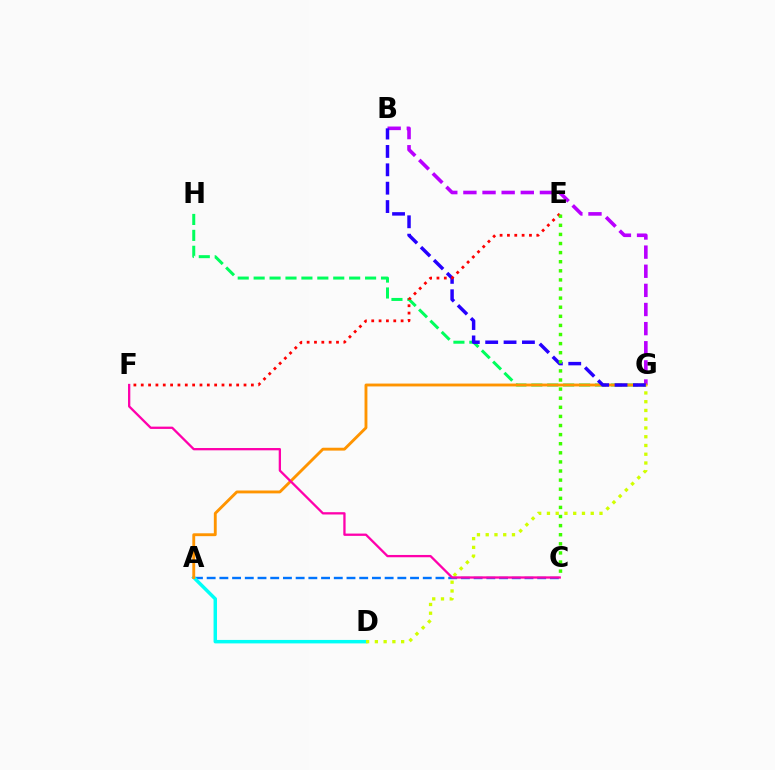{('G', 'H'): [{'color': '#00ff5c', 'line_style': 'dashed', 'thickness': 2.16}], ('B', 'G'): [{'color': '#b900ff', 'line_style': 'dashed', 'thickness': 2.6}, {'color': '#2500ff', 'line_style': 'dashed', 'thickness': 2.5}], ('A', 'C'): [{'color': '#0074ff', 'line_style': 'dashed', 'thickness': 1.73}], ('A', 'D'): [{'color': '#00fff6', 'line_style': 'solid', 'thickness': 2.49}], ('A', 'G'): [{'color': '#ff9400', 'line_style': 'solid', 'thickness': 2.07}], ('D', 'G'): [{'color': '#d1ff00', 'line_style': 'dotted', 'thickness': 2.38}], ('E', 'F'): [{'color': '#ff0000', 'line_style': 'dotted', 'thickness': 1.99}], ('C', 'E'): [{'color': '#3dff00', 'line_style': 'dotted', 'thickness': 2.47}], ('C', 'F'): [{'color': '#ff00ac', 'line_style': 'solid', 'thickness': 1.65}]}